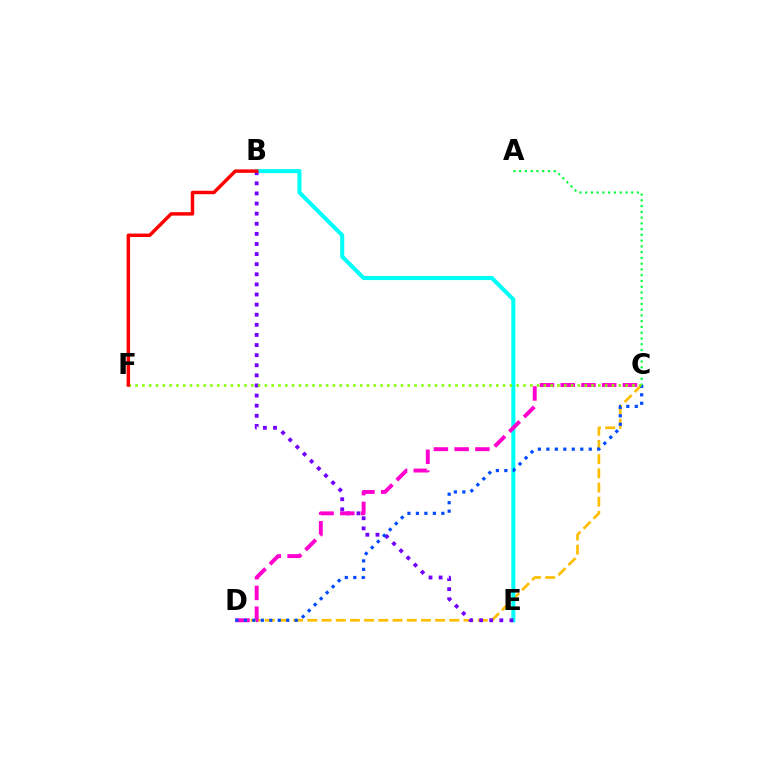{('A', 'C'): [{'color': '#00ff39', 'line_style': 'dotted', 'thickness': 1.56}], ('C', 'D'): [{'color': '#ffbd00', 'line_style': 'dashed', 'thickness': 1.93}, {'color': '#ff00cf', 'line_style': 'dashed', 'thickness': 2.82}, {'color': '#004bff', 'line_style': 'dotted', 'thickness': 2.3}], ('B', 'E'): [{'color': '#00fff6', 'line_style': 'solid', 'thickness': 2.92}, {'color': '#7200ff', 'line_style': 'dotted', 'thickness': 2.75}], ('C', 'F'): [{'color': '#84ff00', 'line_style': 'dotted', 'thickness': 1.85}], ('B', 'F'): [{'color': '#ff0000', 'line_style': 'solid', 'thickness': 2.48}]}